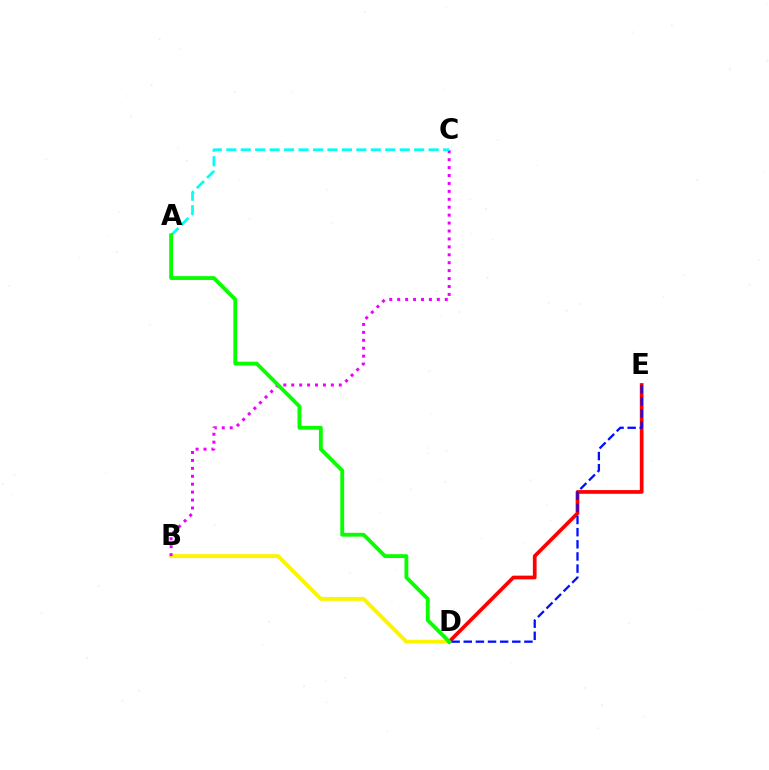{('B', 'D'): [{'color': '#fcf500', 'line_style': 'solid', 'thickness': 2.81}], ('B', 'C'): [{'color': '#ee00ff', 'line_style': 'dotted', 'thickness': 2.15}], ('A', 'C'): [{'color': '#00fff6', 'line_style': 'dashed', 'thickness': 1.96}], ('D', 'E'): [{'color': '#ff0000', 'line_style': 'solid', 'thickness': 2.68}, {'color': '#0010ff', 'line_style': 'dashed', 'thickness': 1.65}], ('A', 'D'): [{'color': '#08ff00', 'line_style': 'solid', 'thickness': 2.76}]}